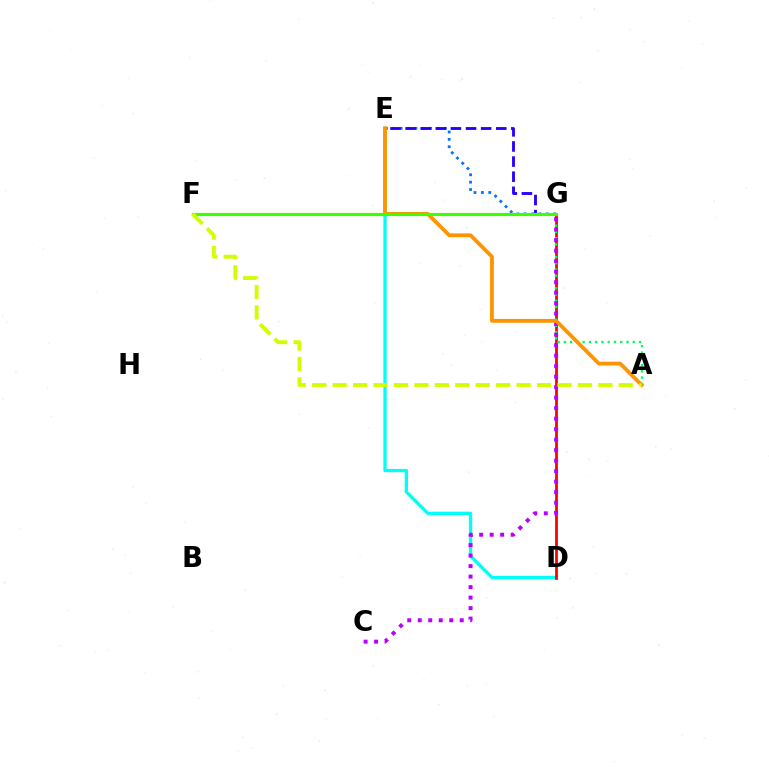{('D', 'E'): [{'color': '#00fff6', 'line_style': 'solid', 'thickness': 2.37}], ('E', 'G'): [{'color': '#0074ff', 'line_style': 'dotted', 'thickness': 2.01}, {'color': '#2500ff', 'line_style': 'dashed', 'thickness': 2.05}], ('D', 'G'): [{'color': '#ff0000', 'line_style': 'solid', 'thickness': 1.99}], ('A', 'G'): [{'color': '#00ff5c', 'line_style': 'dotted', 'thickness': 1.7}], ('C', 'G'): [{'color': '#b900ff', 'line_style': 'dotted', 'thickness': 2.85}], ('F', 'G'): [{'color': '#ff00ac', 'line_style': 'dotted', 'thickness': 1.91}, {'color': '#3dff00', 'line_style': 'solid', 'thickness': 2.28}], ('A', 'E'): [{'color': '#ff9400', 'line_style': 'solid', 'thickness': 2.74}], ('A', 'F'): [{'color': '#d1ff00', 'line_style': 'dashed', 'thickness': 2.78}]}